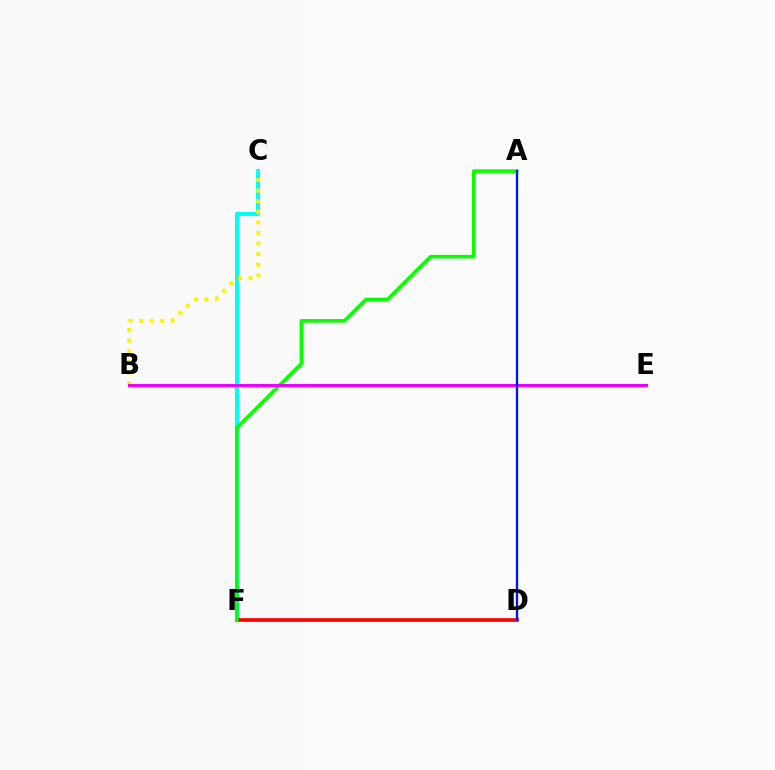{('C', 'F'): [{'color': '#00fff6', 'line_style': 'solid', 'thickness': 2.86}], ('D', 'F'): [{'color': '#ff0000', 'line_style': 'solid', 'thickness': 2.66}], ('B', 'C'): [{'color': '#fcf500', 'line_style': 'dotted', 'thickness': 2.88}], ('A', 'F'): [{'color': '#08ff00', 'line_style': 'solid', 'thickness': 2.57}], ('B', 'E'): [{'color': '#ee00ff', 'line_style': 'solid', 'thickness': 2.2}], ('A', 'D'): [{'color': '#0010ff', 'line_style': 'solid', 'thickness': 1.67}]}